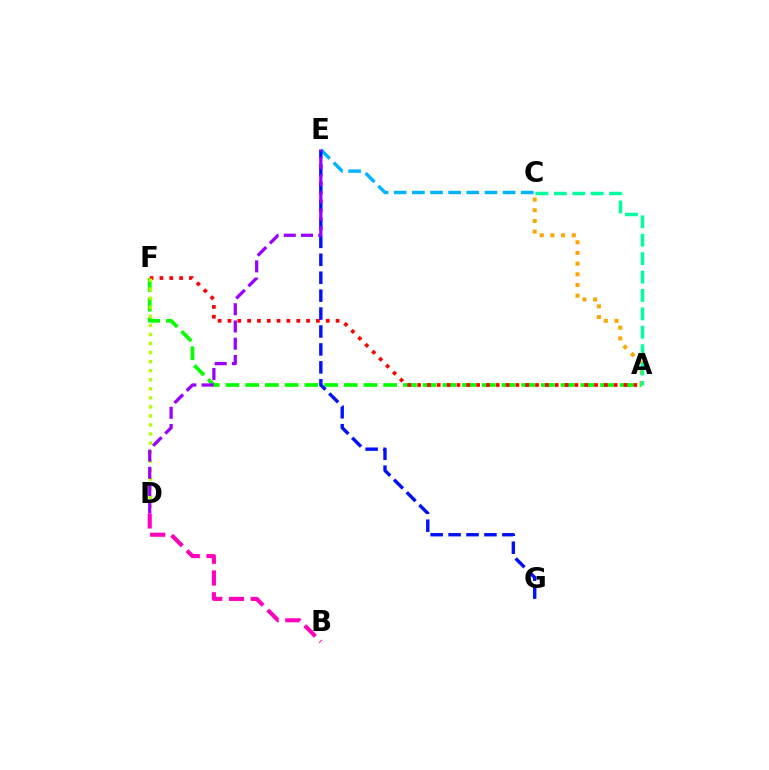{('A', 'F'): [{'color': '#08ff00', 'line_style': 'dashed', 'thickness': 2.68}, {'color': '#ff0000', 'line_style': 'dotted', 'thickness': 2.67}], ('C', 'E'): [{'color': '#00b5ff', 'line_style': 'dashed', 'thickness': 2.47}], ('D', 'F'): [{'color': '#b3ff00', 'line_style': 'dotted', 'thickness': 2.46}], ('A', 'C'): [{'color': '#ffa500', 'line_style': 'dotted', 'thickness': 2.9}, {'color': '#00ff9d', 'line_style': 'dashed', 'thickness': 2.5}], ('B', 'D'): [{'color': '#ff00bd', 'line_style': 'dashed', 'thickness': 2.95}], ('E', 'G'): [{'color': '#0010ff', 'line_style': 'dashed', 'thickness': 2.44}], ('D', 'E'): [{'color': '#9b00ff', 'line_style': 'dashed', 'thickness': 2.34}]}